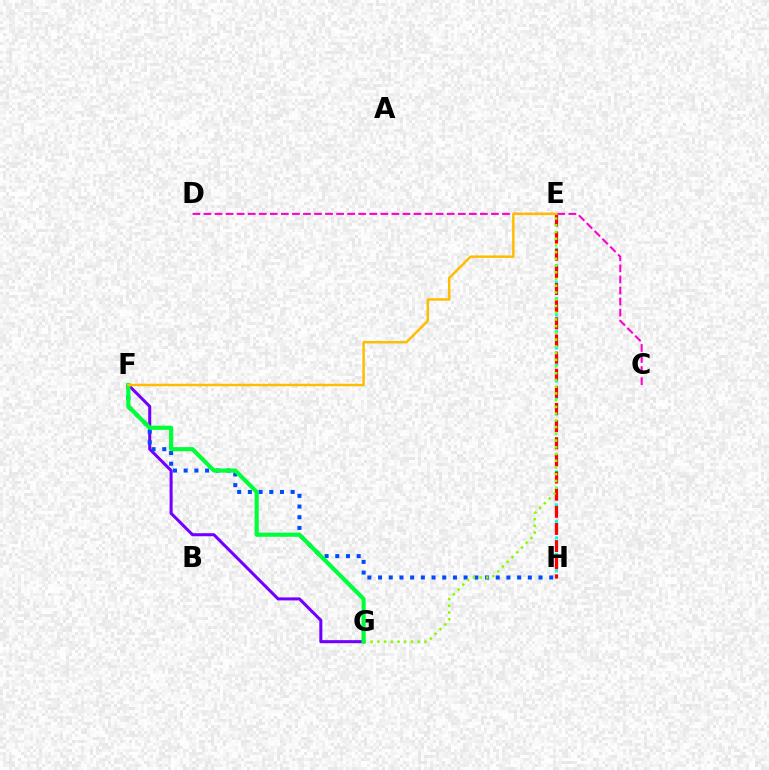{('C', 'D'): [{'color': '#ff00cf', 'line_style': 'dashed', 'thickness': 1.5}], ('E', 'H'): [{'color': '#00fff6', 'line_style': 'dotted', 'thickness': 2.24}, {'color': '#ff0000', 'line_style': 'dashed', 'thickness': 2.33}], ('F', 'G'): [{'color': '#7200ff', 'line_style': 'solid', 'thickness': 2.19}, {'color': '#00ff39', 'line_style': 'solid', 'thickness': 2.98}], ('F', 'H'): [{'color': '#004bff', 'line_style': 'dotted', 'thickness': 2.91}], ('E', 'G'): [{'color': '#84ff00', 'line_style': 'dotted', 'thickness': 1.83}], ('E', 'F'): [{'color': '#ffbd00', 'line_style': 'solid', 'thickness': 1.77}]}